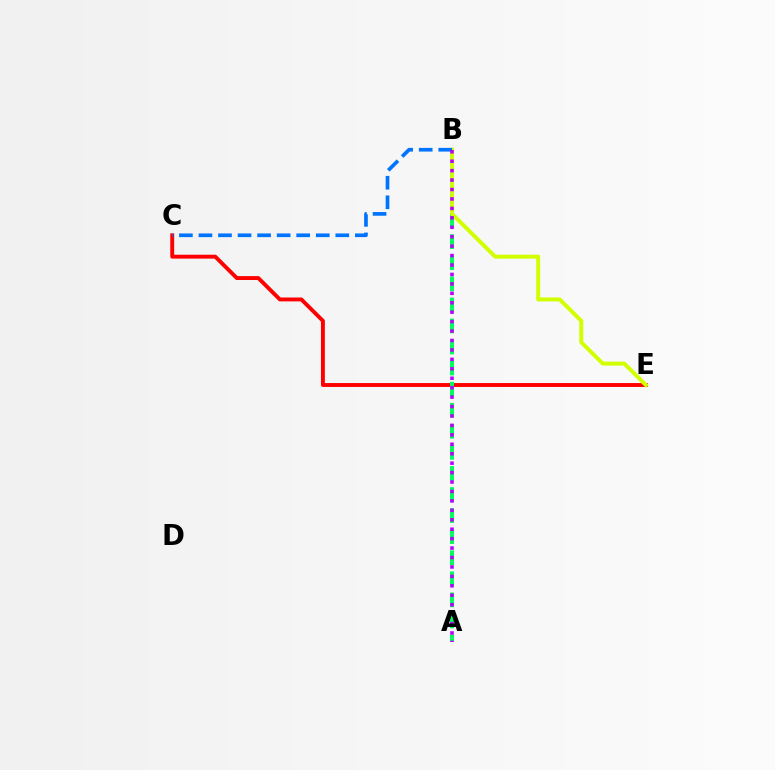{('C', 'E'): [{'color': '#ff0000', 'line_style': 'solid', 'thickness': 2.81}], ('A', 'B'): [{'color': '#00ff5c', 'line_style': 'dashed', 'thickness': 2.86}, {'color': '#b900ff', 'line_style': 'dotted', 'thickness': 2.56}], ('B', 'E'): [{'color': '#d1ff00', 'line_style': 'solid', 'thickness': 2.85}], ('B', 'C'): [{'color': '#0074ff', 'line_style': 'dashed', 'thickness': 2.66}]}